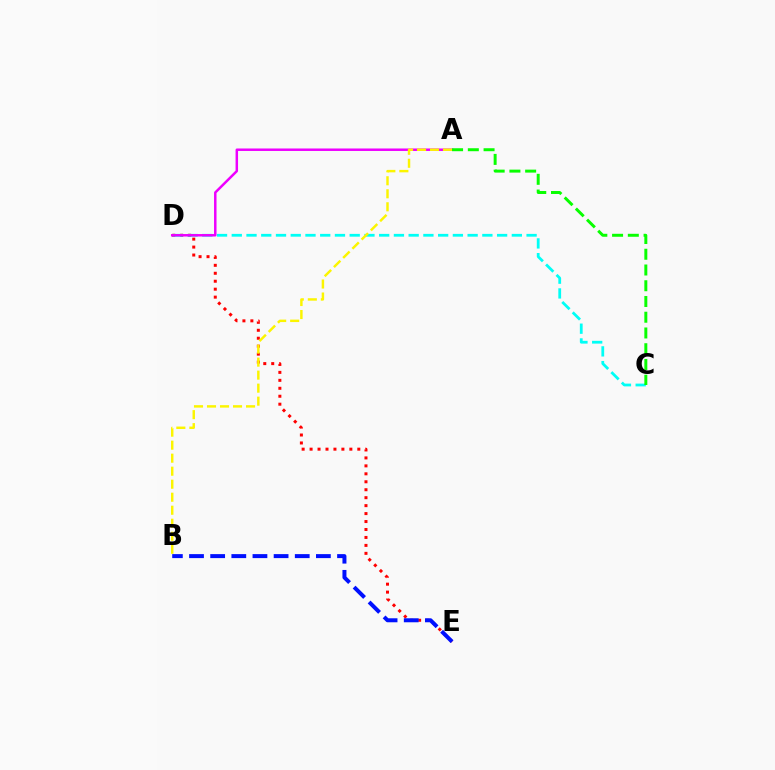{('D', 'E'): [{'color': '#ff0000', 'line_style': 'dotted', 'thickness': 2.16}], ('C', 'D'): [{'color': '#00fff6', 'line_style': 'dashed', 'thickness': 2.0}], ('B', 'E'): [{'color': '#0010ff', 'line_style': 'dashed', 'thickness': 2.87}], ('A', 'D'): [{'color': '#ee00ff', 'line_style': 'solid', 'thickness': 1.79}], ('A', 'B'): [{'color': '#fcf500', 'line_style': 'dashed', 'thickness': 1.77}], ('A', 'C'): [{'color': '#08ff00', 'line_style': 'dashed', 'thickness': 2.14}]}